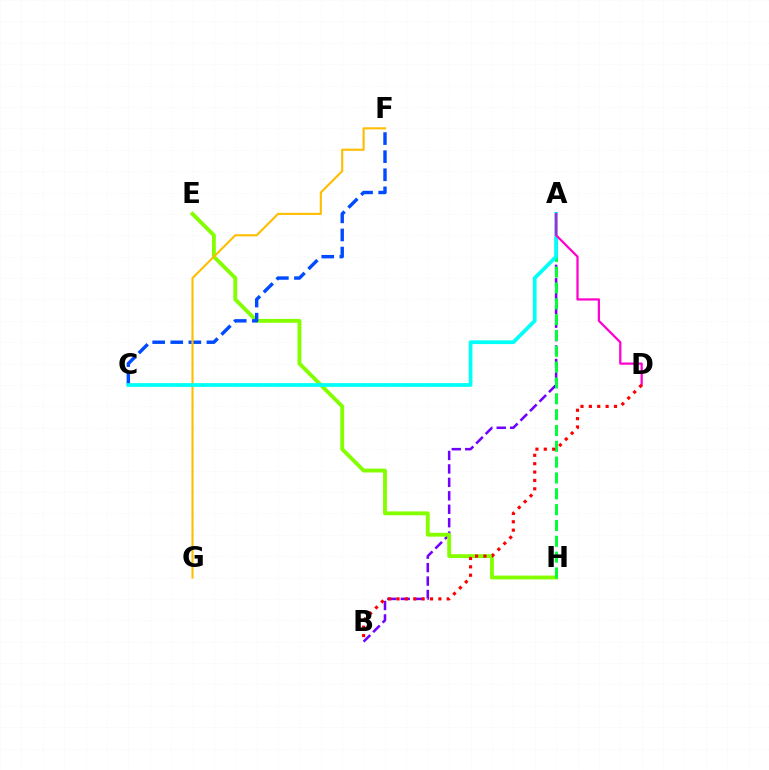{('A', 'B'): [{'color': '#7200ff', 'line_style': 'dashed', 'thickness': 1.83}], ('E', 'H'): [{'color': '#84ff00', 'line_style': 'solid', 'thickness': 2.78}], ('C', 'F'): [{'color': '#004bff', 'line_style': 'dashed', 'thickness': 2.46}], ('A', 'H'): [{'color': '#00ff39', 'line_style': 'dashed', 'thickness': 2.15}], ('F', 'G'): [{'color': '#ffbd00', 'line_style': 'solid', 'thickness': 1.52}], ('A', 'C'): [{'color': '#00fff6', 'line_style': 'solid', 'thickness': 2.7}], ('A', 'D'): [{'color': '#ff00cf', 'line_style': 'solid', 'thickness': 1.62}], ('B', 'D'): [{'color': '#ff0000', 'line_style': 'dotted', 'thickness': 2.27}]}